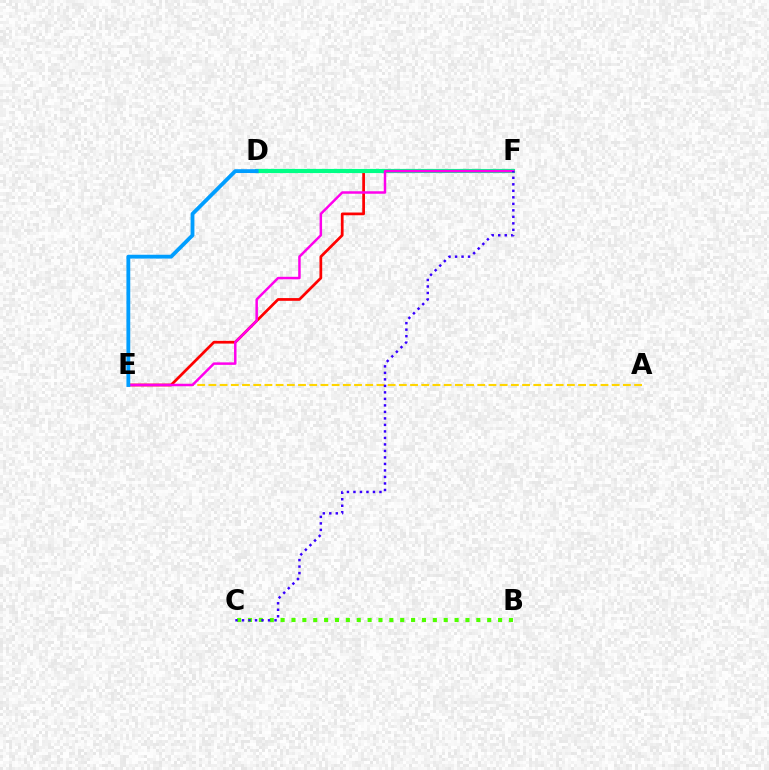{('B', 'C'): [{'color': '#4fff00', 'line_style': 'dotted', 'thickness': 2.95}], ('A', 'E'): [{'color': '#ffd500', 'line_style': 'dashed', 'thickness': 1.52}], ('E', 'F'): [{'color': '#ff0000', 'line_style': 'solid', 'thickness': 1.97}, {'color': '#ff00ed', 'line_style': 'solid', 'thickness': 1.79}], ('D', 'F'): [{'color': '#00ff86', 'line_style': 'solid', 'thickness': 2.99}], ('D', 'E'): [{'color': '#009eff', 'line_style': 'solid', 'thickness': 2.75}], ('C', 'F'): [{'color': '#3700ff', 'line_style': 'dotted', 'thickness': 1.77}]}